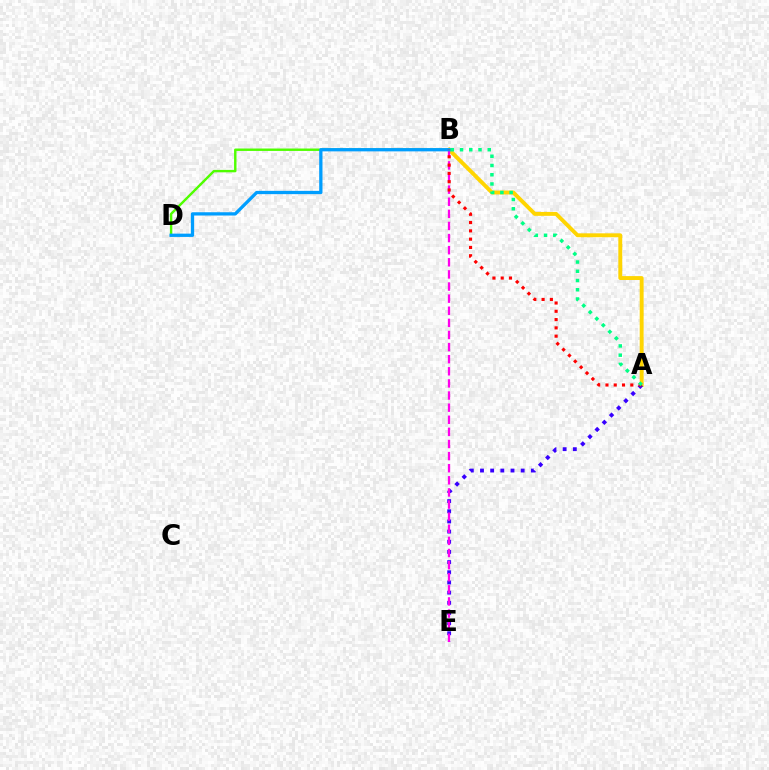{('A', 'B'): [{'color': '#ffd500', 'line_style': 'solid', 'thickness': 2.82}, {'color': '#ff0000', 'line_style': 'dotted', 'thickness': 2.25}, {'color': '#00ff86', 'line_style': 'dotted', 'thickness': 2.51}], ('A', 'E'): [{'color': '#3700ff', 'line_style': 'dotted', 'thickness': 2.76}], ('B', 'D'): [{'color': '#4fff00', 'line_style': 'solid', 'thickness': 1.74}, {'color': '#009eff', 'line_style': 'solid', 'thickness': 2.37}], ('B', 'E'): [{'color': '#ff00ed', 'line_style': 'dashed', 'thickness': 1.65}]}